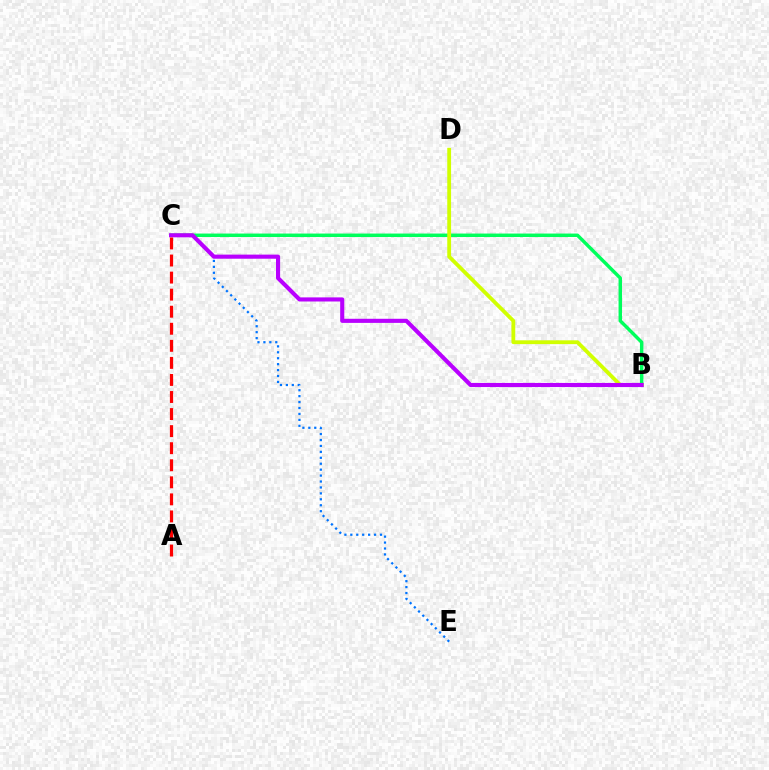{('C', 'E'): [{'color': '#0074ff', 'line_style': 'dotted', 'thickness': 1.61}], ('B', 'C'): [{'color': '#00ff5c', 'line_style': 'solid', 'thickness': 2.49}, {'color': '#b900ff', 'line_style': 'solid', 'thickness': 2.95}], ('B', 'D'): [{'color': '#d1ff00', 'line_style': 'solid', 'thickness': 2.75}], ('A', 'C'): [{'color': '#ff0000', 'line_style': 'dashed', 'thickness': 2.32}]}